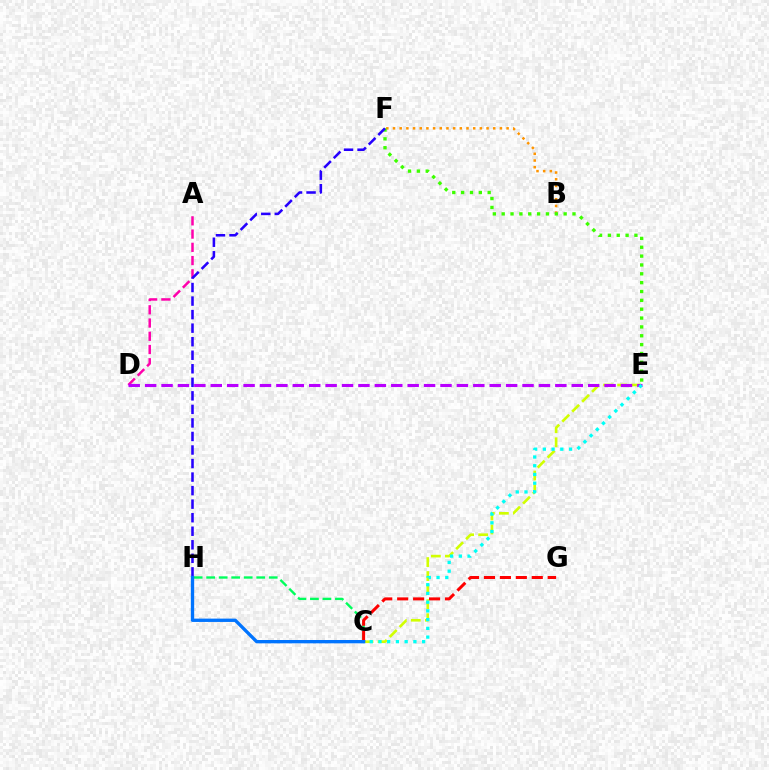{('C', 'E'): [{'color': '#d1ff00', 'line_style': 'dashed', 'thickness': 1.91}, {'color': '#00fff6', 'line_style': 'dotted', 'thickness': 2.37}], ('A', 'D'): [{'color': '#ff00ac', 'line_style': 'dashed', 'thickness': 1.8}], ('B', 'F'): [{'color': '#ff9400', 'line_style': 'dotted', 'thickness': 1.82}], ('D', 'E'): [{'color': '#b900ff', 'line_style': 'dashed', 'thickness': 2.23}], ('C', 'H'): [{'color': '#00ff5c', 'line_style': 'dashed', 'thickness': 1.7}, {'color': '#0074ff', 'line_style': 'solid', 'thickness': 2.4}], ('E', 'F'): [{'color': '#3dff00', 'line_style': 'dotted', 'thickness': 2.4}], ('C', 'G'): [{'color': '#ff0000', 'line_style': 'dashed', 'thickness': 2.17}], ('F', 'H'): [{'color': '#2500ff', 'line_style': 'dashed', 'thickness': 1.84}]}